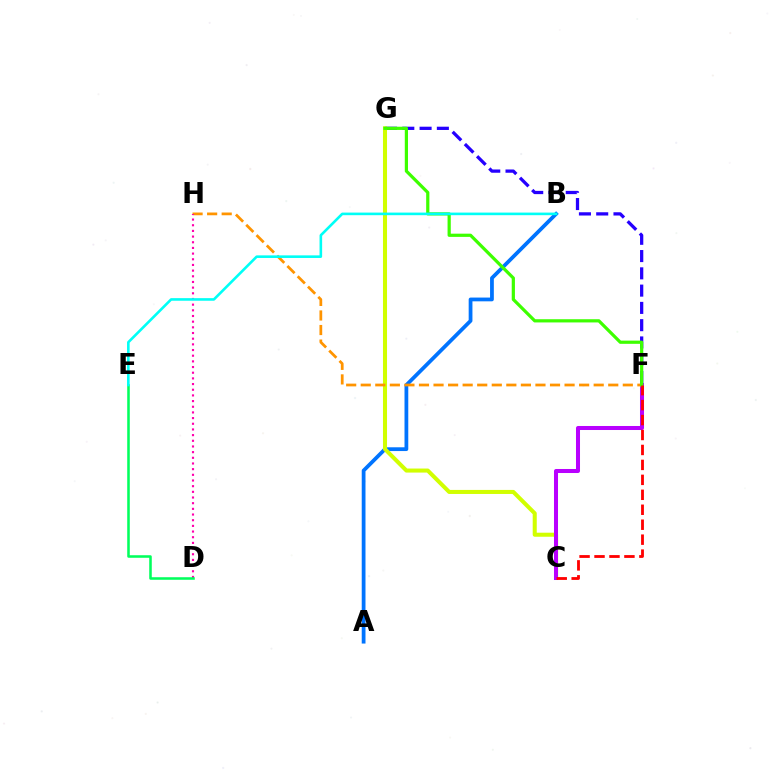{('A', 'B'): [{'color': '#0074ff', 'line_style': 'solid', 'thickness': 2.71}], ('F', 'G'): [{'color': '#2500ff', 'line_style': 'dashed', 'thickness': 2.35}, {'color': '#3dff00', 'line_style': 'solid', 'thickness': 2.31}], ('C', 'G'): [{'color': '#d1ff00', 'line_style': 'solid', 'thickness': 2.91}], ('C', 'F'): [{'color': '#b900ff', 'line_style': 'solid', 'thickness': 2.9}, {'color': '#ff0000', 'line_style': 'dashed', 'thickness': 2.03}], ('F', 'H'): [{'color': '#ff9400', 'line_style': 'dashed', 'thickness': 1.98}], ('D', 'H'): [{'color': '#ff00ac', 'line_style': 'dotted', 'thickness': 1.54}], ('D', 'E'): [{'color': '#00ff5c', 'line_style': 'solid', 'thickness': 1.83}], ('B', 'E'): [{'color': '#00fff6', 'line_style': 'solid', 'thickness': 1.88}]}